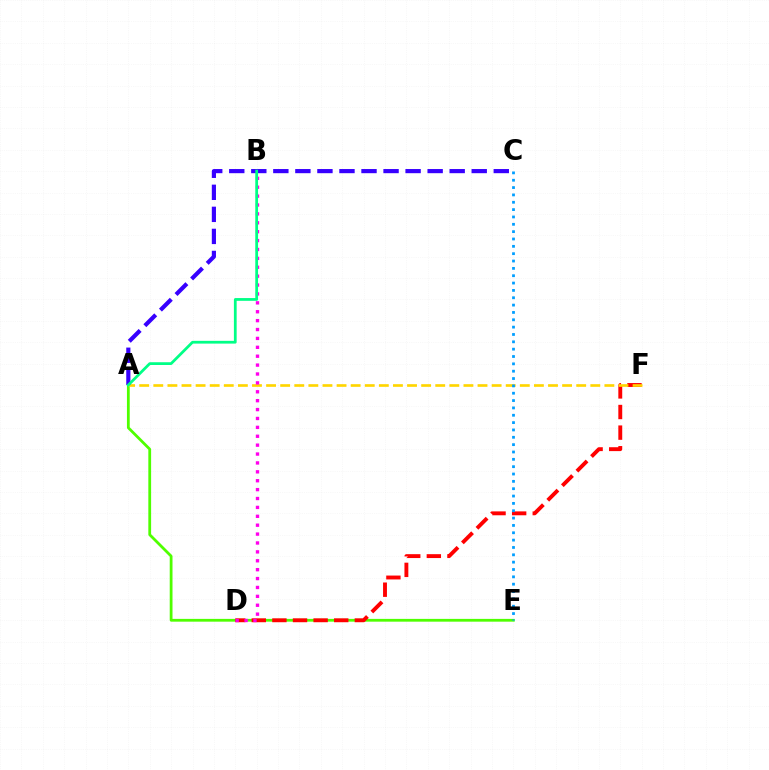{('A', 'E'): [{'color': '#4fff00', 'line_style': 'solid', 'thickness': 2.0}], ('D', 'F'): [{'color': '#ff0000', 'line_style': 'dashed', 'thickness': 2.8}], ('A', 'F'): [{'color': '#ffd500', 'line_style': 'dashed', 'thickness': 1.92}], ('B', 'D'): [{'color': '#ff00ed', 'line_style': 'dotted', 'thickness': 2.42}], ('A', 'C'): [{'color': '#3700ff', 'line_style': 'dashed', 'thickness': 2.99}], ('C', 'E'): [{'color': '#009eff', 'line_style': 'dotted', 'thickness': 2.0}], ('A', 'B'): [{'color': '#00ff86', 'line_style': 'solid', 'thickness': 1.99}]}